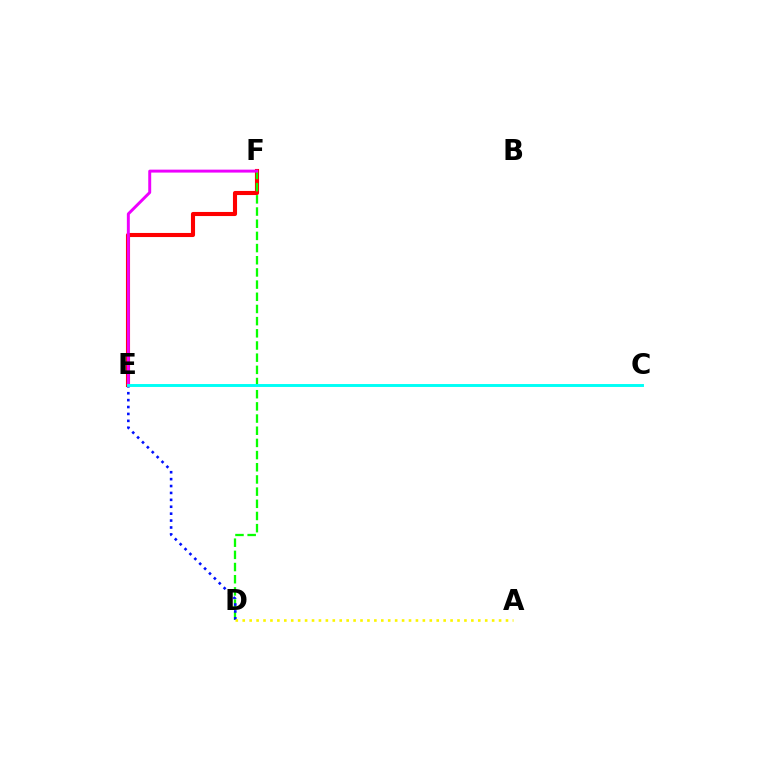{('E', 'F'): [{'color': '#ff0000', 'line_style': 'solid', 'thickness': 2.95}, {'color': '#ee00ff', 'line_style': 'solid', 'thickness': 2.12}], ('D', 'F'): [{'color': '#08ff00', 'line_style': 'dashed', 'thickness': 1.65}], ('D', 'E'): [{'color': '#0010ff', 'line_style': 'dotted', 'thickness': 1.88}], ('A', 'D'): [{'color': '#fcf500', 'line_style': 'dotted', 'thickness': 1.88}], ('C', 'E'): [{'color': '#00fff6', 'line_style': 'solid', 'thickness': 2.11}]}